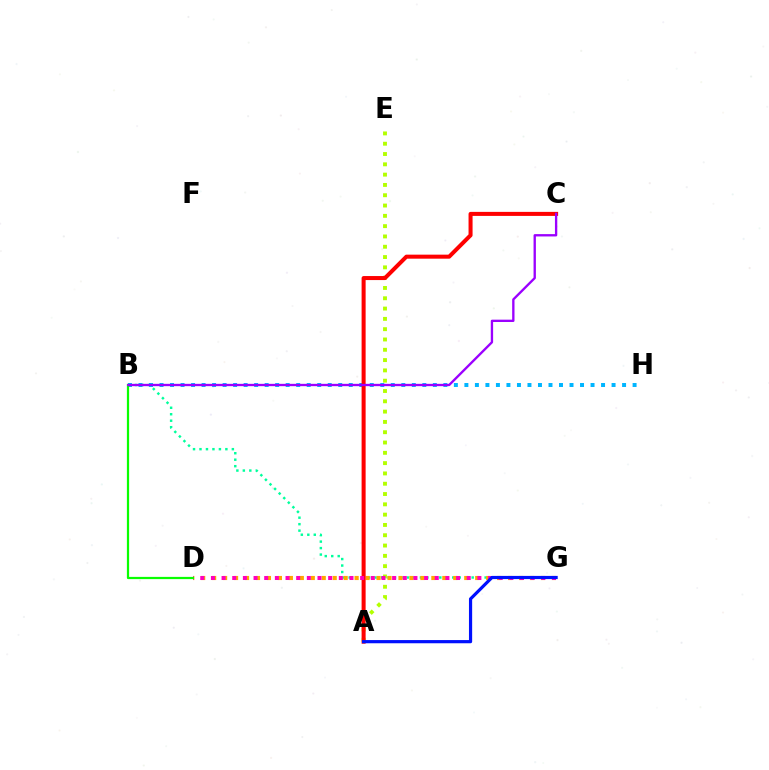{('B', 'G'): [{'color': '#00ff9d', 'line_style': 'dotted', 'thickness': 1.76}], ('A', 'E'): [{'color': '#b3ff00', 'line_style': 'dotted', 'thickness': 2.8}], ('B', 'H'): [{'color': '#00b5ff', 'line_style': 'dotted', 'thickness': 2.86}], ('D', 'G'): [{'color': '#ffa500', 'line_style': 'dotted', 'thickness': 2.98}, {'color': '#ff00bd', 'line_style': 'dotted', 'thickness': 2.9}], ('A', 'C'): [{'color': '#ff0000', 'line_style': 'solid', 'thickness': 2.9}], ('B', 'D'): [{'color': '#08ff00', 'line_style': 'solid', 'thickness': 1.6}], ('A', 'G'): [{'color': '#0010ff', 'line_style': 'solid', 'thickness': 2.3}], ('B', 'C'): [{'color': '#9b00ff', 'line_style': 'solid', 'thickness': 1.68}]}